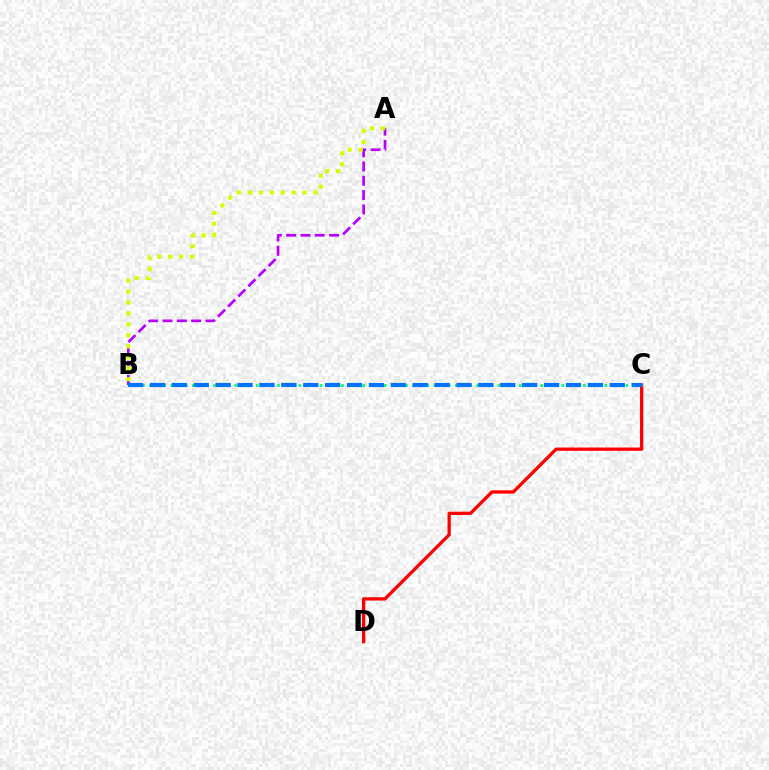{('C', 'D'): [{'color': '#ff0000', 'line_style': 'solid', 'thickness': 2.36}], ('B', 'C'): [{'color': '#00ff5c', 'line_style': 'dotted', 'thickness': 1.93}, {'color': '#0074ff', 'line_style': 'dashed', 'thickness': 2.97}], ('A', 'B'): [{'color': '#b900ff', 'line_style': 'dashed', 'thickness': 1.94}, {'color': '#d1ff00', 'line_style': 'dotted', 'thickness': 2.98}]}